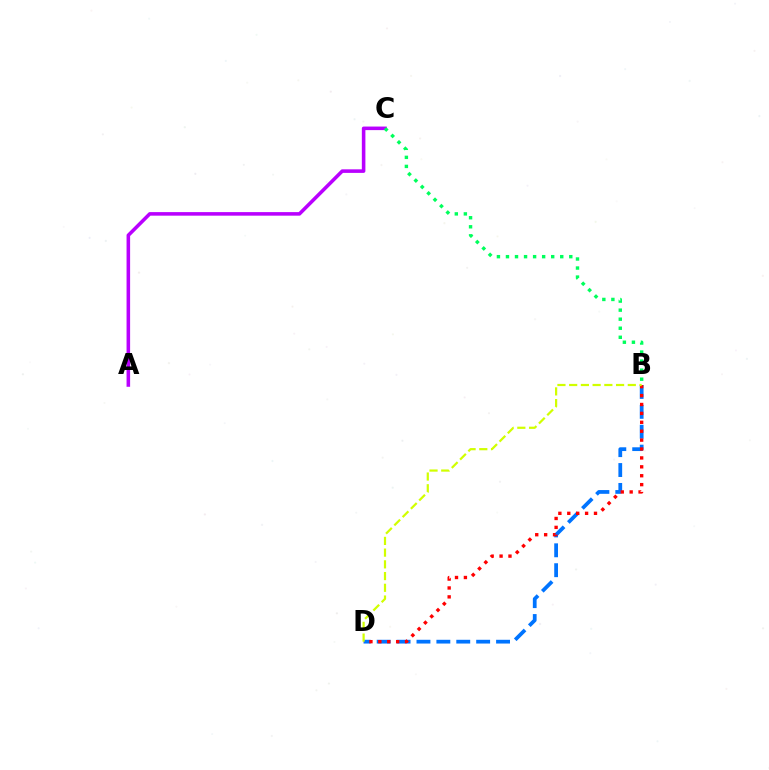{('B', 'D'): [{'color': '#0074ff', 'line_style': 'dashed', 'thickness': 2.7}, {'color': '#ff0000', 'line_style': 'dotted', 'thickness': 2.42}, {'color': '#d1ff00', 'line_style': 'dashed', 'thickness': 1.59}], ('A', 'C'): [{'color': '#b900ff', 'line_style': 'solid', 'thickness': 2.56}], ('B', 'C'): [{'color': '#00ff5c', 'line_style': 'dotted', 'thickness': 2.46}]}